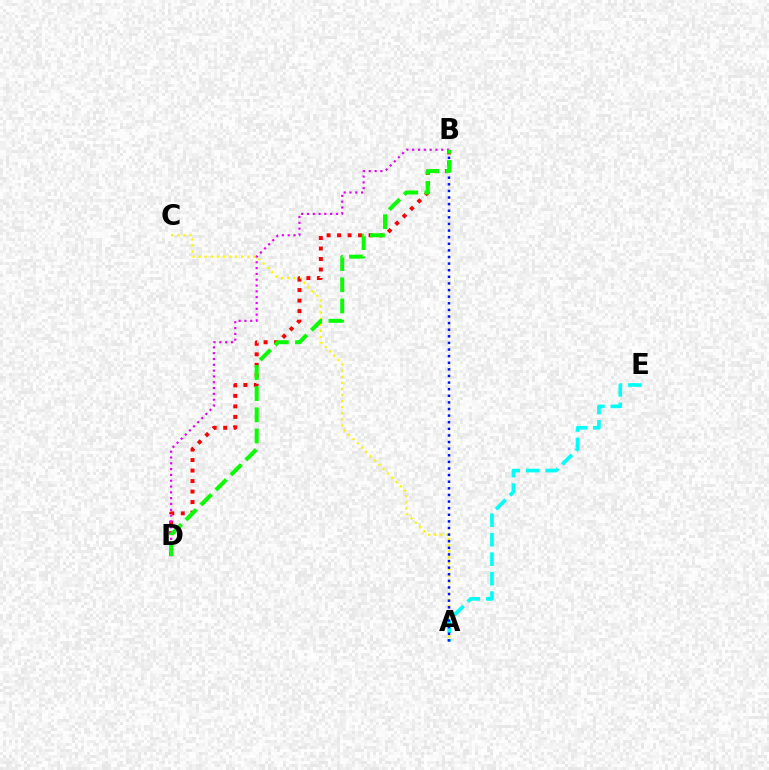{('A', 'C'): [{'color': '#fcf500', 'line_style': 'dotted', 'thickness': 1.65}], ('A', 'E'): [{'color': '#00fff6', 'line_style': 'dashed', 'thickness': 2.64}], ('B', 'D'): [{'color': '#ff0000', 'line_style': 'dotted', 'thickness': 2.85}, {'color': '#ee00ff', 'line_style': 'dotted', 'thickness': 1.58}, {'color': '#08ff00', 'line_style': 'dashed', 'thickness': 2.88}], ('A', 'B'): [{'color': '#0010ff', 'line_style': 'dotted', 'thickness': 1.8}]}